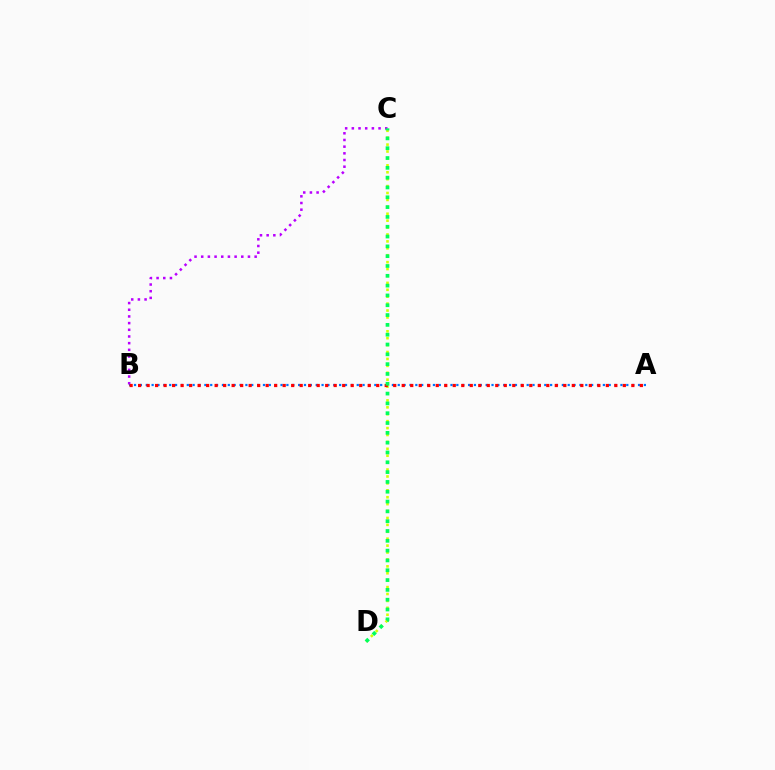{('B', 'C'): [{'color': '#b900ff', 'line_style': 'dotted', 'thickness': 1.81}], ('A', 'B'): [{'color': '#0074ff', 'line_style': 'dotted', 'thickness': 1.59}, {'color': '#ff0000', 'line_style': 'dotted', 'thickness': 2.31}], ('C', 'D'): [{'color': '#d1ff00', 'line_style': 'dotted', 'thickness': 1.88}, {'color': '#00ff5c', 'line_style': 'dotted', 'thickness': 2.67}]}